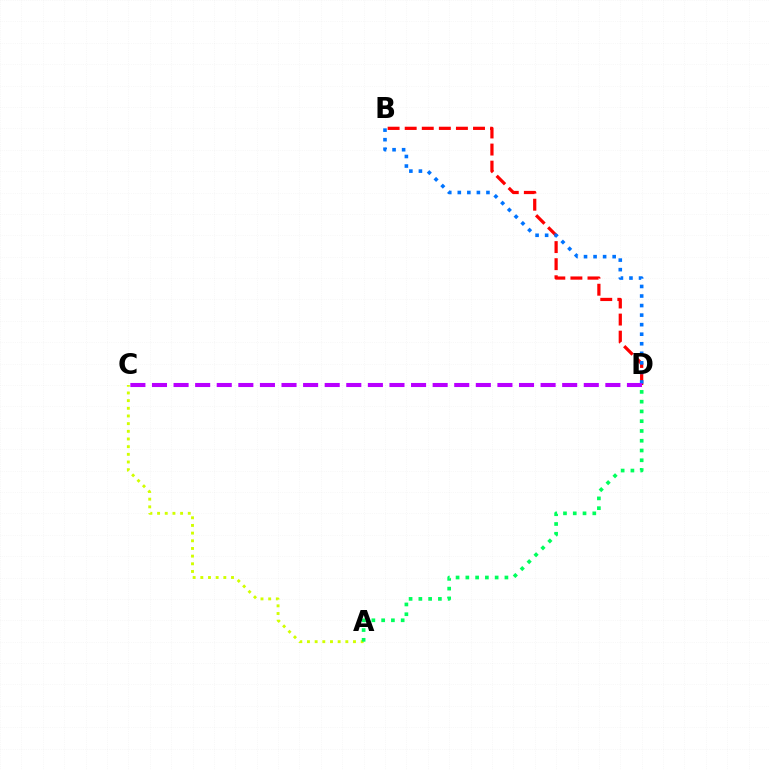{('B', 'D'): [{'color': '#ff0000', 'line_style': 'dashed', 'thickness': 2.32}, {'color': '#0074ff', 'line_style': 'dotted', 'thickness': 2.59}], ('A', 'C'): [{'color': '#d1ff00', 'line_style': 'dotted', 'thickness': 2.08}], ('A', 'D'): [{'color': '#00ff5c', 'line_style': 'dotted', 'thickness': 2.65}], ('C', 'D'): [{'color': '#b900ff', 'line_style': 'dashed', 'thickness': 2.93}]}